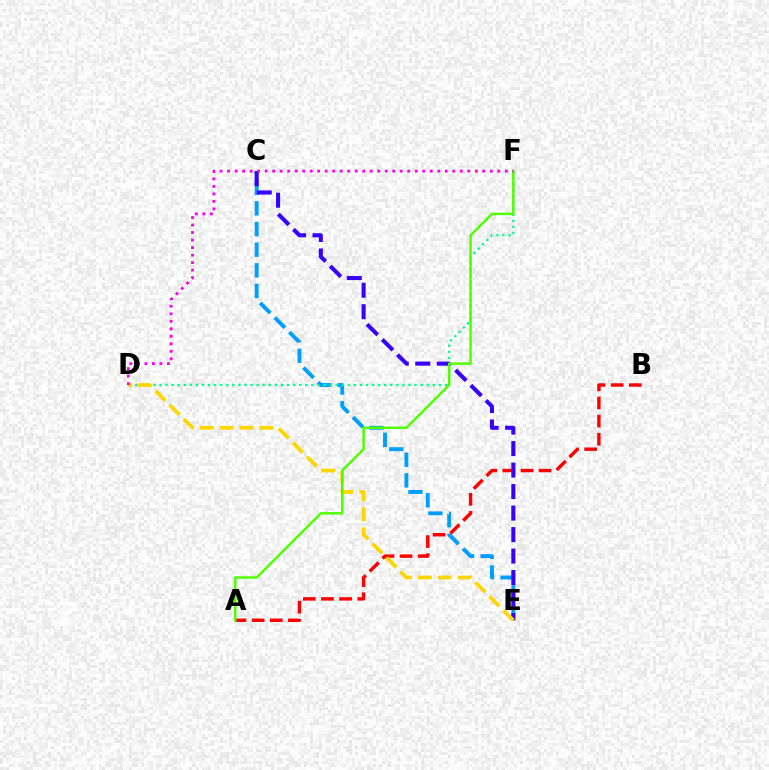{('C', 'E'): [{'color': '#009eff', 'line_style': 'dashed', 'thickness': 2.8}, {'color': '#3700ff', 'line_style': 'dashed', 'thickness': 2.92}], ('A', 'B'): [{'color': '#ff0000', 'line_style': 'dashed', 'thickness': 2.46}], ('D', 'F'): [{'color': '#00ff86', 'line_style': 'dotted', 'thickness': 1.65}, {'color': '#ff00ed', 'line_style': 'dotted', 'thickness': 2.04}], ('D', 'E'): [{'color': '#ffd500', 'line_style': 'dashed', 'thickness': 2.7}], ('A', 'F'): [{'color': '#4fff00', 'line_style': 'solid', 'thickness': 1.76}]}